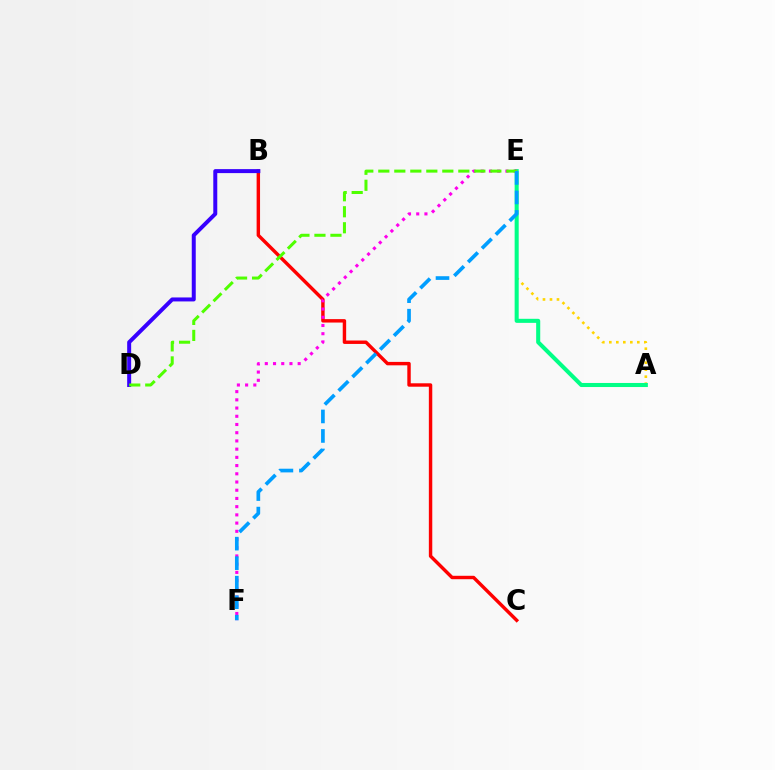{('A', 'E'): [{'color': '#ffd500', 'line_style': 'dotted', 'thickness': 1.9}, {'color': '#00ff86', 'line_style': 'solid', 'thickness': 2.92}], ('B', 'C'): [{'color': '#ff0000', 'line_style': 'solid', 'thickness': 2.47}], ('E', 'F'): [{'color': '#ff00ed', 'line_style': 'dotted', 'thickness': 2.23}, {'color': '#009eff', 'line_style': 'dashed', 'thickness': 2.65}], ('B', 'D'): [{'color': '#3700ff', 'line_style': 'solid', 'thickness': 2.87}], ('D', 'E'): [{'color': '#4fff00', 'line_style': 'dashed', 'thickness': 2.17}]}